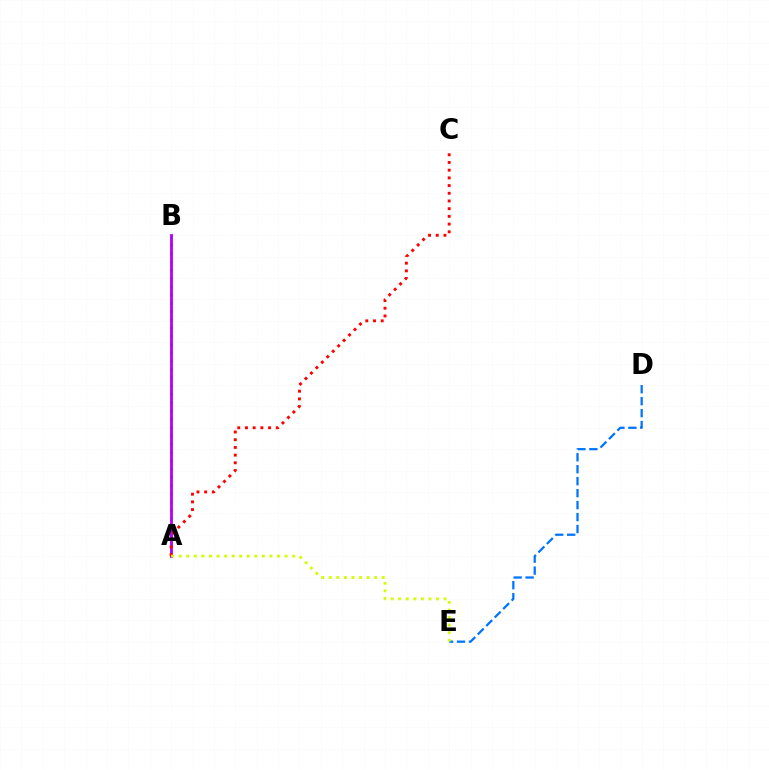{('A', 'B'): [{'color': '#00ff5c', 'line_style': 'dotted', 'thickness': 2.25}, {'color': '#b900ff', 'line_style': 'solid', 'thickness': 2.04}], ('A', 'C'): [{'color': '#ff0000', 'line_style': 'dotted', 'thickness': 2.09}], ('D', 'E'): [{'color': '#0074ff', 'line_style': 'dashed', 'thickness': 1.63}], ('A', 'E'): [{'color': '#d1ff00', 'line_style': 'dotted', 'thickness': 2.06}]}